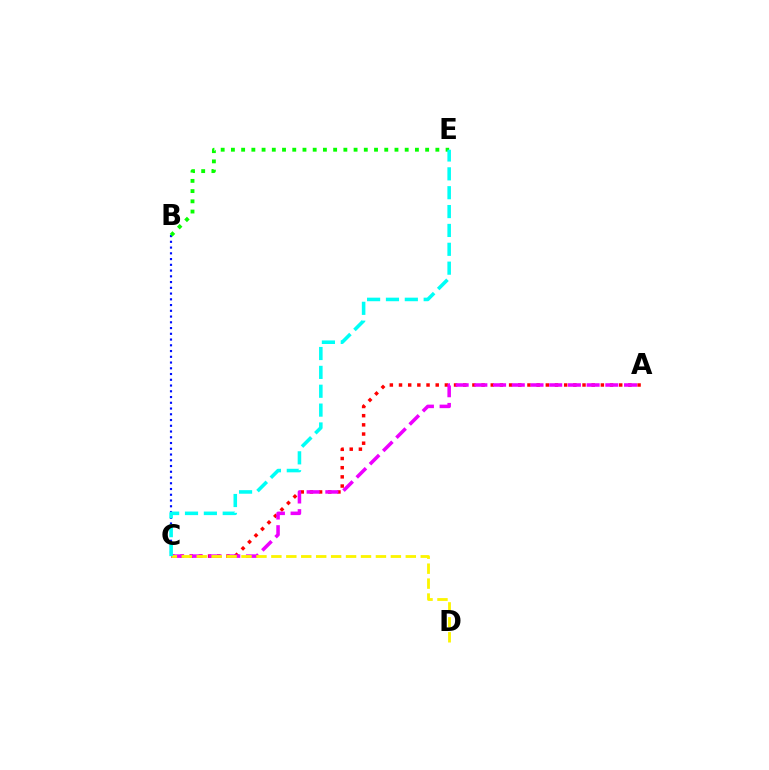{('A', 'C'): [{'color': '#ff0000', 'line_style': 'dotted', 'thickness': 2.49}, {'color': '#ee00ff', 'line_style': 'dashed', 'thickness': 2.54}], ('C', 'D'): [{'color': '#fcf500', 'line_style': 'dashed', 'thickness': 2.03}], ('B', 'C'): [{'color': '#0010ff', 'line_style': 'dotted', 'thickness': 1.56}], ('B', 'E'): [{'color': '#08ff00', 'line_style': 'dotted', 'thickness': 2.78}], ('C', 'E'): [{'color': '#00fff6', 'line_style': 'dashed', 'thickness': 2.56}]}